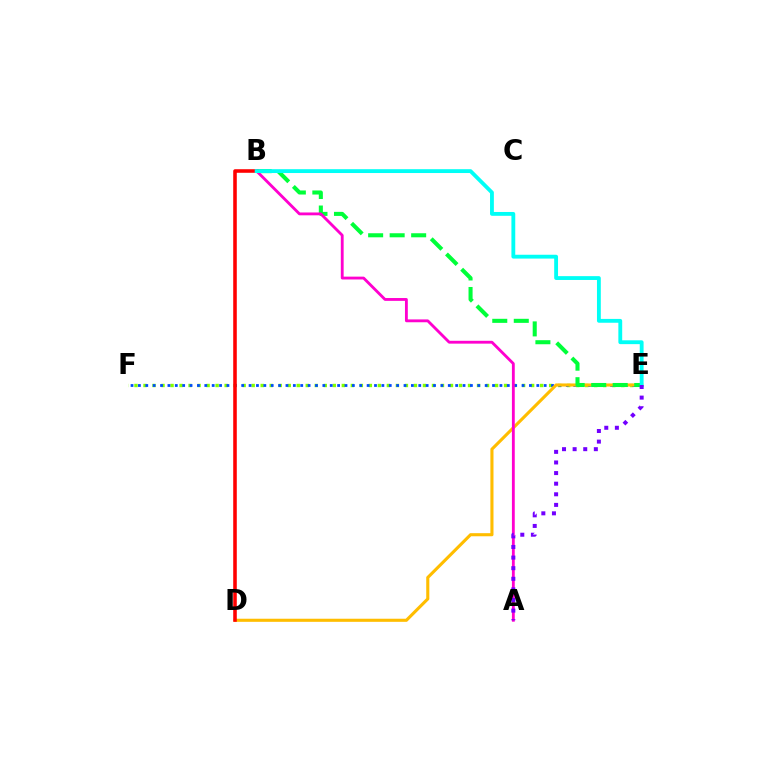{('E', 'F'): [{'color': '#84ff00', 'line_style': 'dotted', 'thickness': 2.45}, {'color': '#004bff', 'line_style': 'dotted', 'thickness': 2.0}], ('D', 'E'): [{'color': '#ffbd00', 'line_style': 'solid', 'thickness': 2.23}], ('B', 'E'): [{'color': '#00ff39', 'line_style': 'dashed', 'thickness': 2.92}, {'color': '#00fff6', 'line_style': 'solid', 'thickness': 2.76}], ('B', 'D'): [{'color': '#ff0000', 'line_style': 'solid', 'thickness': 2.57}], ('A', 'B'): [{'color': '#ff00cf', 'line_style': 'solid', 'thickness': 2.04}], ('A', 'E'): [{'color': '#7200ff', 'line_style': 'dotted', 'thickness': 2.88}]}